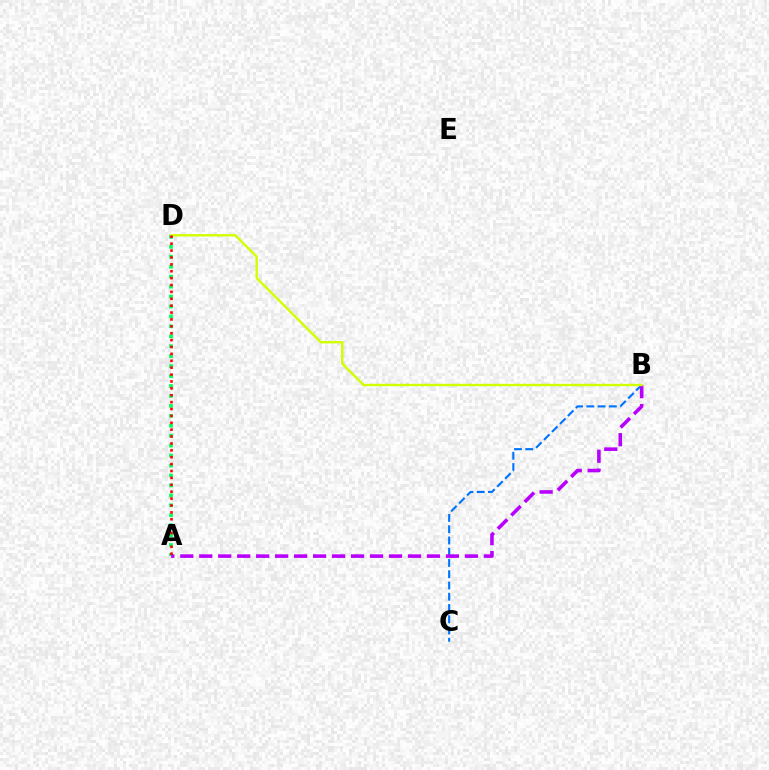{('B', 'C'): [{'color': '#0074ff', 'line_style': 'dashed', 'thickness': 1.53}], ('A', 'D'): [{'color': '#00ff5c', 'line_style': 'dotted', 'thickness': 2.7}, {'color': '#ff0000', 'line_style': 'dotted', 'thickness': 1.87}], ('A', 'B'): [{'color': '#b900ff', 'line_style': 'dashed', 'thickness': 2.58}], ('B', 'D'): [{'color': '#d1ff00', 'line_style': 'solid', 'thickness': 1.71}]}